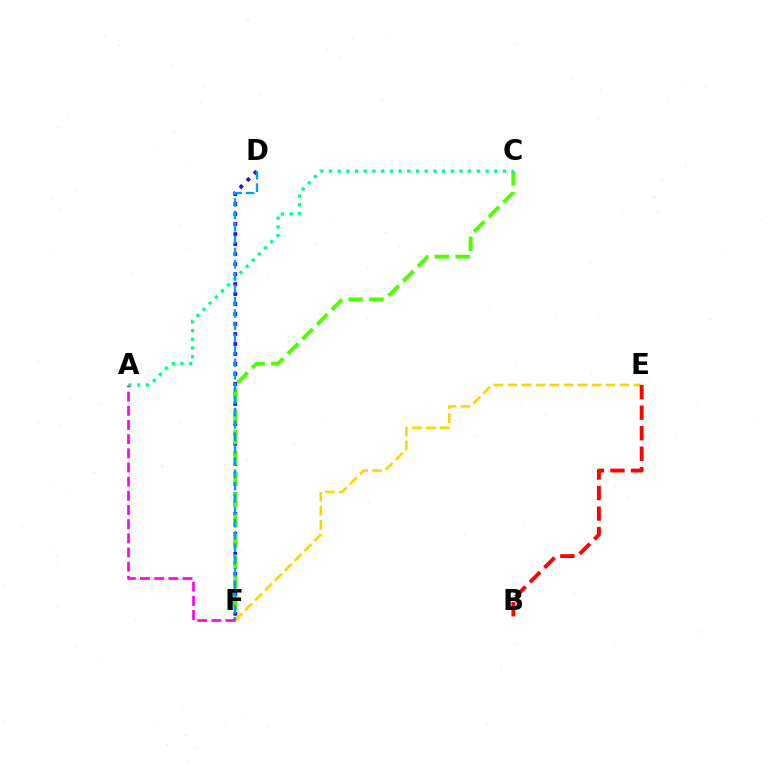{('D', 'F'): [{'color': '#3700ff', 'line_style': 'dotted', 'thickness': 2.71}, {'color': '#009eff', 'line_style': 'dashed', 'thickness': 1.67}], ('C', 'F'): [{'color': '#4fff00', 'line_style': 'dashed', 'thickness': 2.82}], ('E', 'F'): [{'color': '#ffd500', 'line_style': 'dashed', 'thickness': 1.9}], ('B', 'E'): [{'color': '#ff0000', 'line_style': 'dashed', 'thickness': 2.79}], ('A', 'C'): [{'color': '#00ff86', 'line_style': 'dotted', 'thickness': 2.36}], ('A', 'F'): [{'color': '#ff00ed', 'line_style': 'dashed', 'thickness': 1.93}]}